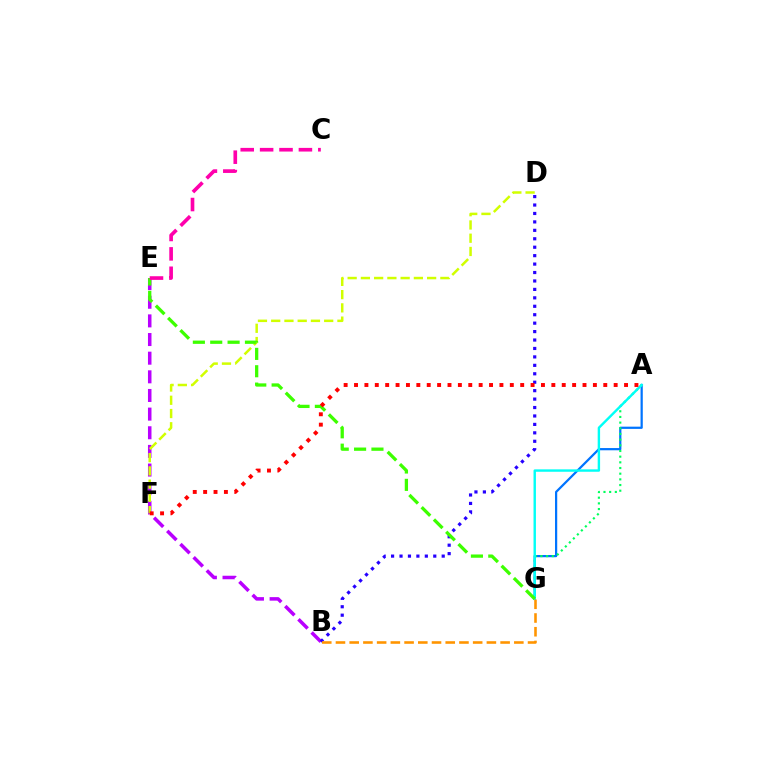{('A', 'G'): [{'color': '#0074ff', 'line_style': 'solid', 'thickness': 1.6}, {'color': '#00ff5c', 'line_style': 'dotted', 'thickness': 1.54}, {'color': '#00fff6', 'line_style': 'solid', 'thickness': 1.74}], ('B', 'E'): [{'color': '#b900ff', 'line_style': 'dashed', 'thickness': 2.53}], ('B', 'D'): [{'color': '#2500ff', 'line_style': 'dotted', 'thickness': 2.29}], ('D', 'F'): [{'color': '#d1ff00', 'line_style': 'dashed', 'thickness': 1.8}], ('E', 'G'): [{'color': '#3dff00', 'line_style': 'dashed', 'thickness': 2.36}], ('B', 'G'): [{'color': '#ff9400', 'line_style': 'dashed', 'thickness': 1.86}], ('C', 'E'): [{'color': '#ff00ac', 'line_style': 'dashed', 'thickness': 2.64}], ('A', 'F'): [{'color': '#ff0000', 'line_style': 'dotted', 'thickness': 2.82}]}